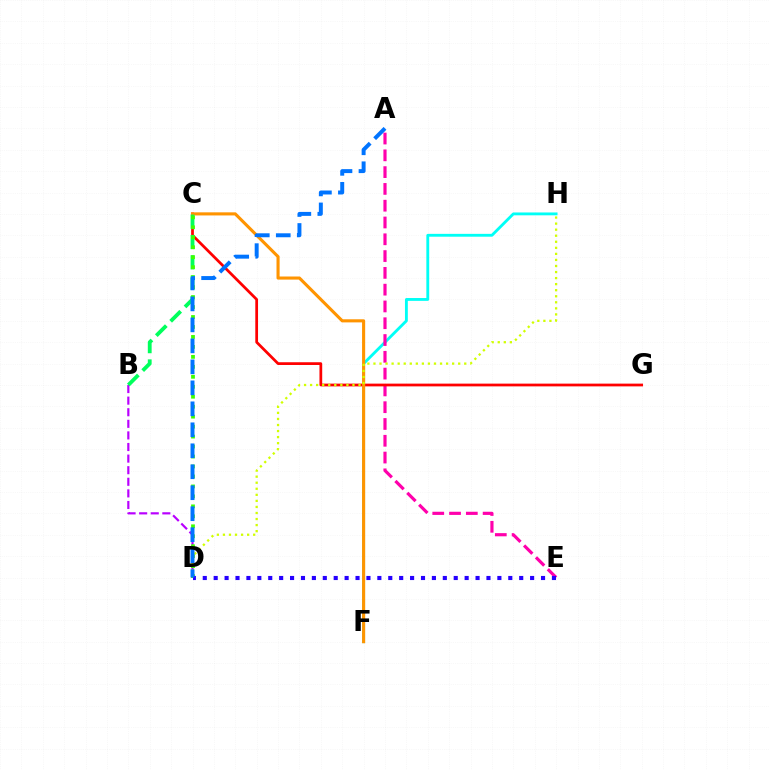{('F', 'H'): [{'color': '#00fff6', 'line_style': 'solid', 'thickness': 2.05}], ('A', 'E'): [{'color': '#ff00ac', 'line_style': 'dashed', 'thickness': 2.28}], ('C', 'G'): [{'color': '#ff0000', 'line_style': 'solid', 'thickness': 1.98}], ('B', 'D'): [{'color': '#b900ff', 'line_style': 'dashed', 'thickness': 1.57}], ('C', 'F'): [{'color': '#ff9400', 'line_style': 'solid', 'thickness': 2.23}], ('B', 'C'): [{'color': '#00ff5c', 'line_style': 'dashed', 'thickness': 2.76}], ('D', 'H'): [{'color': '#d1ff00', 'line_style': 'dotted', 'thickness': 1.64}], ('C', 'D'): [{'color': '#3dff00', 'line_style': 'dotted', 'thickness': 2.71}], ('D', 'E'): [{'color': '#2500ff', 'line_style': 'dotted', 'thickness': 2.96}], ('A', 'D'): [{'color': '#0074ff', 'line_style': 'dashed', 'thickness': 2.85}]}